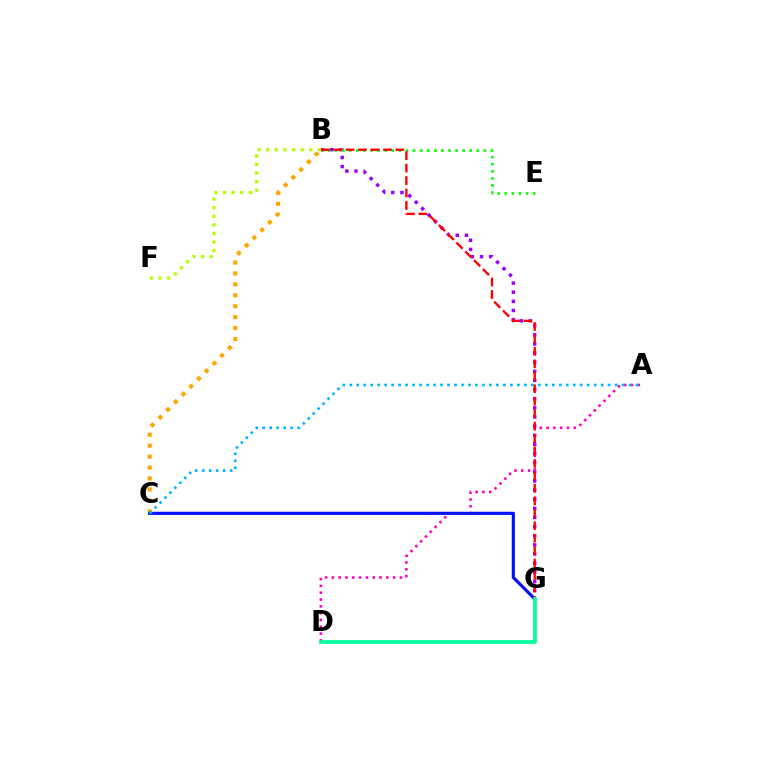{('B', 'C'): [{'color': '#ffa500', 'line_style': 'dotted', 'thickness': 2.97}], ('B', 'G'): [{'color': '#9b00ff', 'line_style': 'dotted', 'thickness': 2.48}, {'color': '#ff0000', 'line_style': 'dashed', 'thickness': 1.69}], ('B', 'E'): [{'color': '#08ff00', 'line_style': 'dotted', 'thickness': 1.93}], ('A', 'D'): [{'color': '#ff00bd', 'line_style': 'dotted', 'thickness': 1.85}], ('C', 'G'): [{'color': '#0010ff', 'line_style': 'solid', 'thickness': 2.24}], ('A', 'C'): [{'color': '#00b5ff', 'line_style': 'dotted', 'thickness': 1.9}], ('D', 'G'): [{'color': '#00ff9d', 'line_style': 'solid', 'thickness': 2.66}], ('B', 'F'): [{'color': '#b3ff00', 'line_style': 'dotted', 'thickness': 2.34}]}